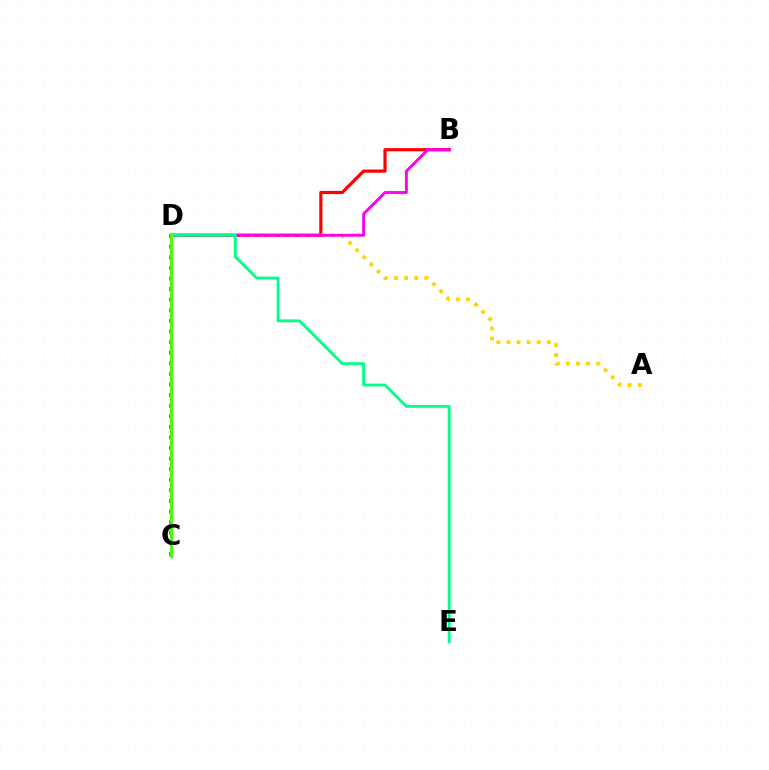{('B', 'D'): [{'color': '#ff0000', 'line_style': 'solid', 'thickness': 2.29}, {'color': '#ff00ed', 'line_style': 'solid', 'thickness': 2.07}], ('A', 'D'): [{'color': '#ffd500', 'line_style': 'dotted', 'thickness': 2.74}], ('C', 'D'): [{'color': '#3700ff', 'line_style': 'solid', 'thickness': 2.03}, {'color': '#009eff', 'line_style': 'dotted', 'thickness': 2.88}, {'color': '#4fff00', 'line_style': 'solid', 'thickness': 2.11}], ('D', 'E'): [{'color': '#00ff86', 'line_style': 'solid', 'thickness': 2.04}]}